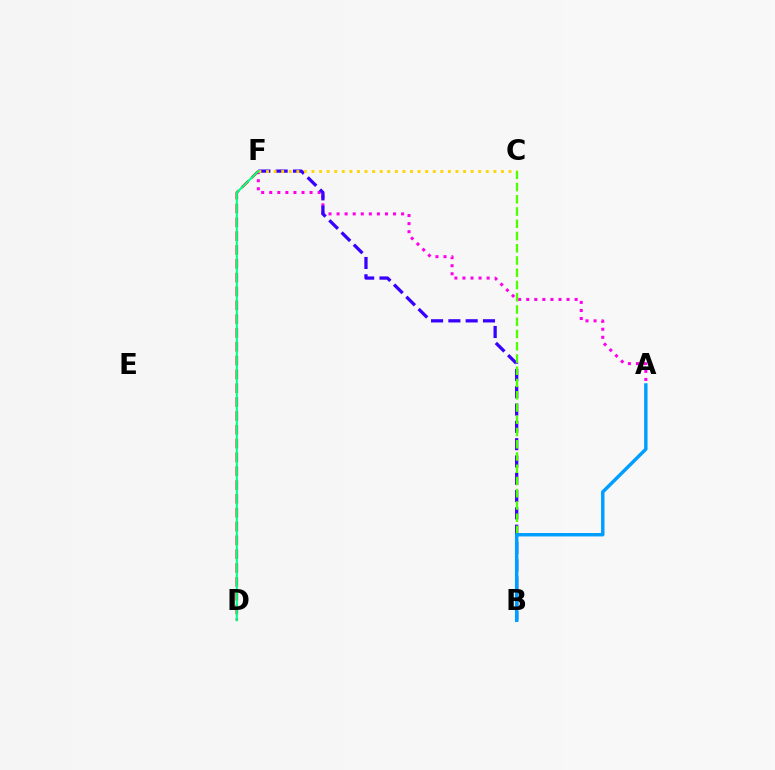{('A', 'F'): [{'color': '#ff00ed', 'line_style': 'dotted', 'thickness': 2.19}], ('D', 'F'): [{'color': '#ff0000', 'line_style': 'dashed', 'thickness': 1.88}, {'color': '#00ff86', 'line_style': 'solid', 'thickness': 1.51}], ('B', 'F'): [{'color': '#3700ff', 'line_style': 'dashed', 'thickness': 2.35}], ('C', 'F'): [{'color': '#ffd500', 'line_style': 'dotted', 'thickness': 2.06}], ('B', 'C'): [{'color': '#4fff00', 'line_style': 'dashed', 'thickness': 1.66}], ('A', 'B'): [{'color': '#009eff', 'line_style': 'solid', 'thickness': 2.47}]}